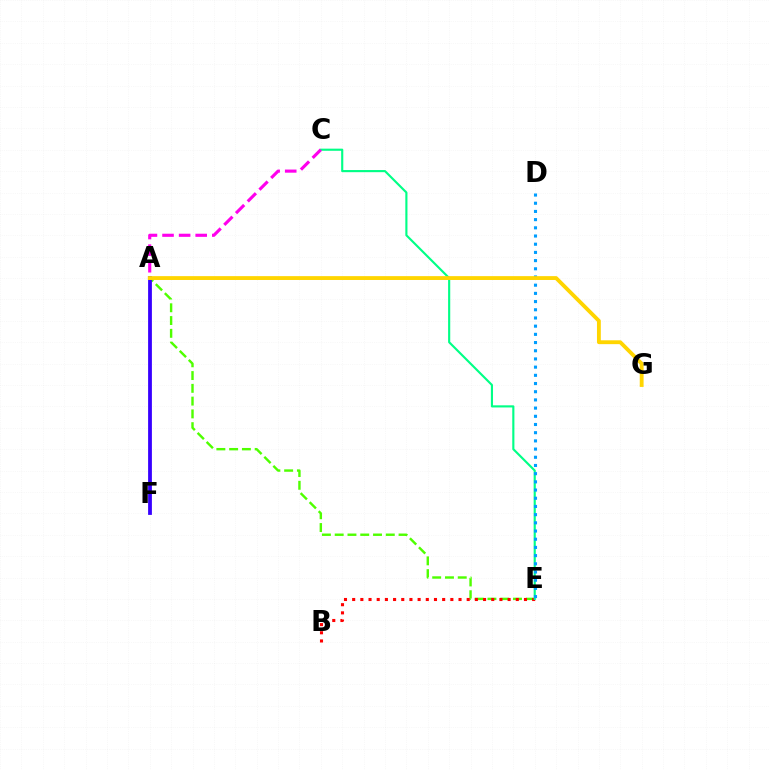{('A', 'E'): [{'color': '#4fff00', 'line_style': 'dashed', 'thickness': 1.74}], ('B', 'E'): [{'color': '#ff0000', 'line_style': 'dotted', 'thickness': 2.22}], ('C', 'E'): [{'color': '#00ff86', 'line_style': 'solid', 'thickness': 1.54}], ('A', 'F'): [{'color': '#3700ff', 'line_style': 'solid', 'thickness': 2.73}], ('A', 'C'): [{'color': '#ff00ed', 'line_style': 'dashed', 'thickness': 2.25}], ('D', 'E'): [{'color': '#009eff', 'line_style': 'dotted', 'thickness': 2.23}], ('A', 'G'): [{'color': '#ffd500', 'line_style': 'solid', 'thickness': 2.77}]}